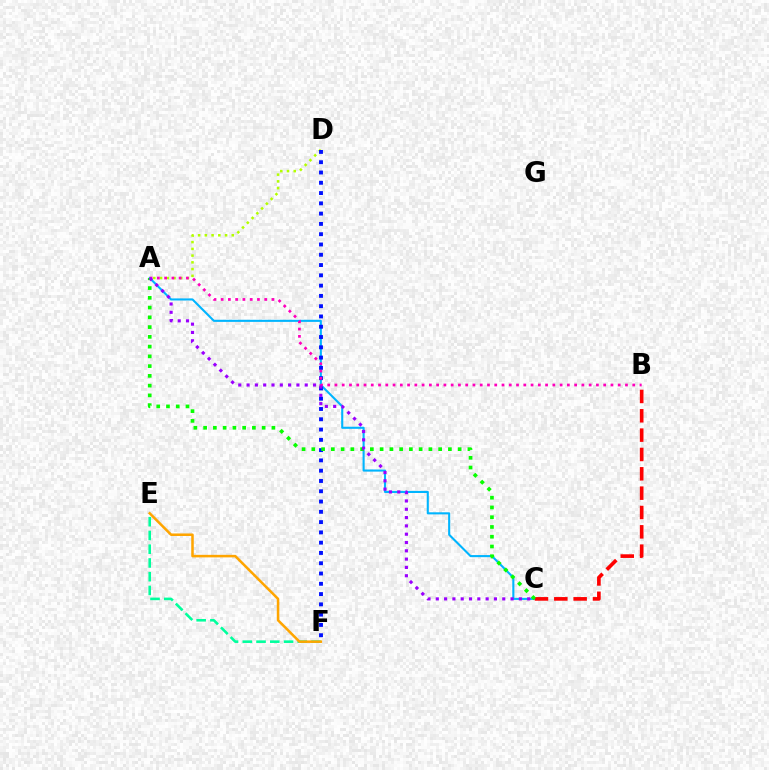{('A', 'D'): [{'color': '#b3ff00', 'line_style': 'dotted', 'thickness': 1.83}], ('A', 'C'): [{'color': '#00b5ff', 'line_style': 'solid', 'thickness': 1.51}, {'color': '#08ff00', 'line_style': 'dotted', 'thickness': 2.65}, {'color': '#9b00ff', 'line_style': 'dotted', 'thickness': 2.26}], ('D', 'F'): [{'color': '#0010ff', 'line_style': 'dotted', 'thickness': 2.79}], ('B', 'C'): [{'color': '#ff0000', 'line_style': 'dashed', 'thickness': 2.63}], ('E', 'F'): [{'color': '#00ff9d', 'line_style': 'dashed', 'thickness': 1.87}, {'color': '#ffa500', 'line_style': 'solid', 'thickness': 1.82}], ('A', 'B'): [{'color': '#ff00bd', 'line_style': 'dotted', 'thickness': 1.97}]}